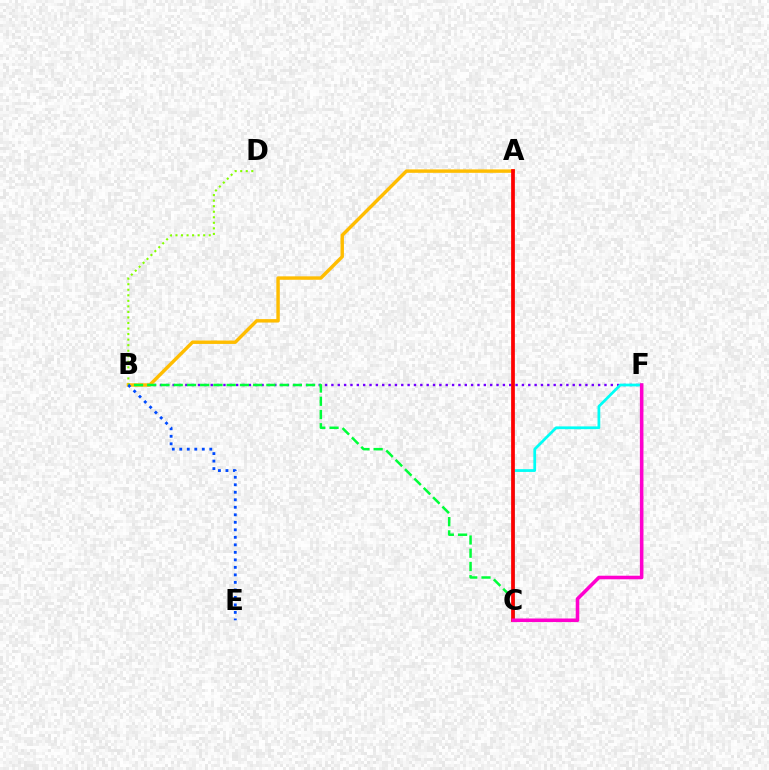{('B', 'D'): [{'color': '#84ff00', 'line_style': 'dotted', 'thickness': 1.51}], ('B', 'F'): [{'color': '#7200ff', 'line_style': 'dotted', 'thickness': 1.73}], ('A', 'B'): [{'color': '#ffbd00', 'line_style': 'solid', 'thickness': 2.47}], ('C', 'F'): [{'color': '#00fff6', 'line_style': 'solid', 'thickness': 1.98}, {'color': '#ff00cf', 'line_style': 'solid', 'thickness': 2.56}], ('B', 'C'): [{'color': '#00ff39', 'line_style': 'dashed', 'thickness': 1.8}], ('B', 'E'): [{'color': '#004bff', 'line_style': 'dotted', 'thickness': 2.04}], ('A', 'C'): [{'color': '#ff0000', 'line_style': 'solid', 'thickness': 2.69}]}